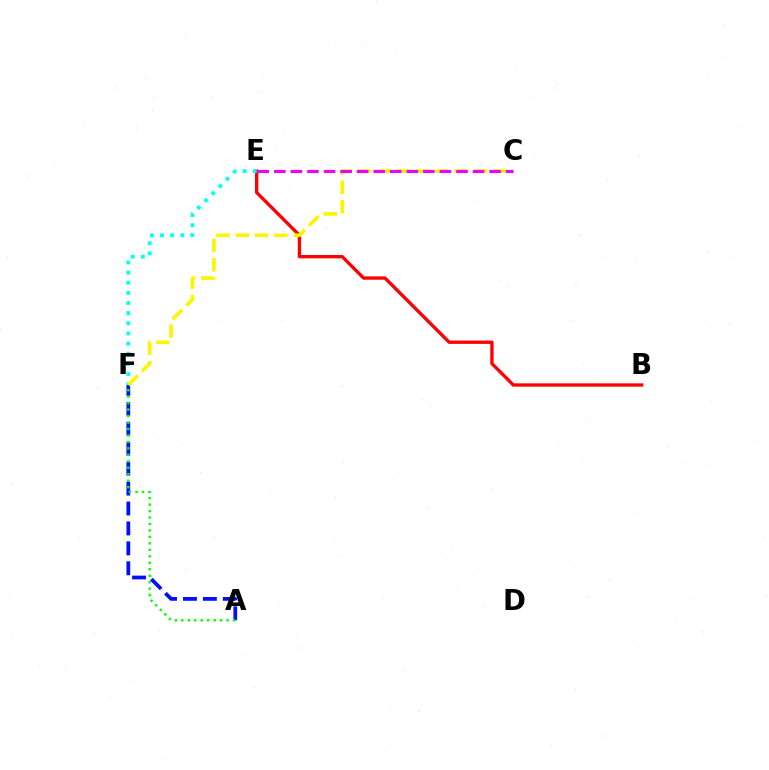{('B', 'E'): [{'color': '#ff0000', 'line_style': 'solid', 'thickness': 2.39}], ('A', 'F'): [{'color': '#0010ff', 'line_style': 'dashed', 'thickness': 2.71}, {'color': '#08ff00', 'line_style': 'dotted', 'thickness': 1.76}], ('E', 'F'): [{'color': '#00fff6', 'line_style': 'dotted', 'thickness': 2.76}], ('C', 'F'): [{'color': '#fcf500', 'line_style': 'dashed', 'thickness': 2.63}], ('C', 'E'): [{'color': '#ee00ff', 'line_style': 'dashed', 'thickness': 2.25}]}